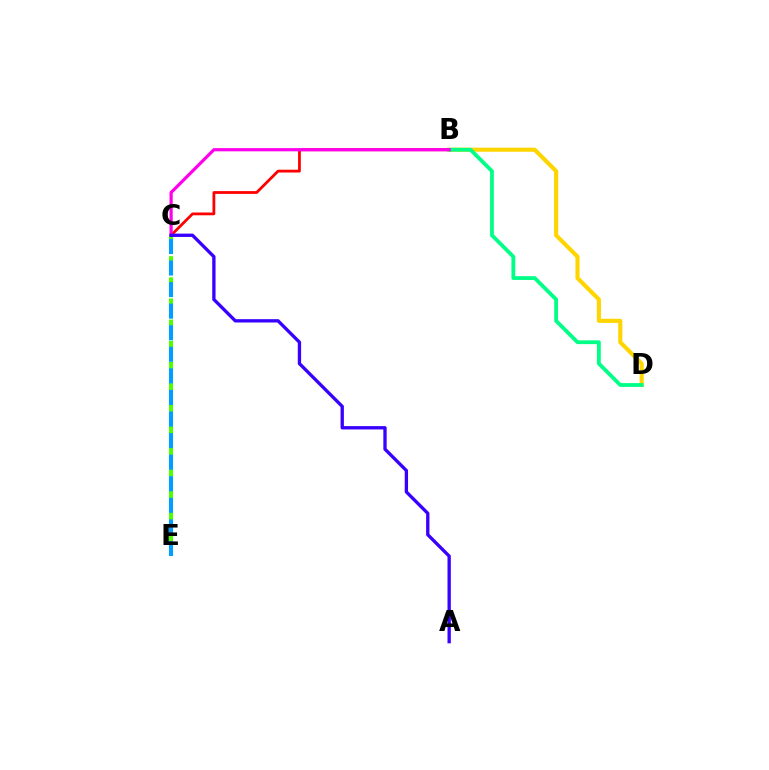{('B', 'C'): [{'color': '#ff0000', 'line_style': 'solid', 'thickness': 2.0}, {'color': '#ff00ed', 'line_style': 'solid', 'thickness': 2.31}], ('B', 'D'): [{'color': '#ffd500', 'line_style': 'solid', 'thickness': 2.96}, {'color': '#00ff86', 'line_style': 'solid', 'thickness': 2.74}], ('C', 'E'): [{'color': '#4fff00', 'line_style': 'dashed', 'thickness': 2.87}, {'color': '#009eff', 'line_style': 'dashed', 'thickness': 2.93}], ('A', 'C'): [{'color': '#3700ff', 'line_style': 'solid', 'thickness': 2.39}]}